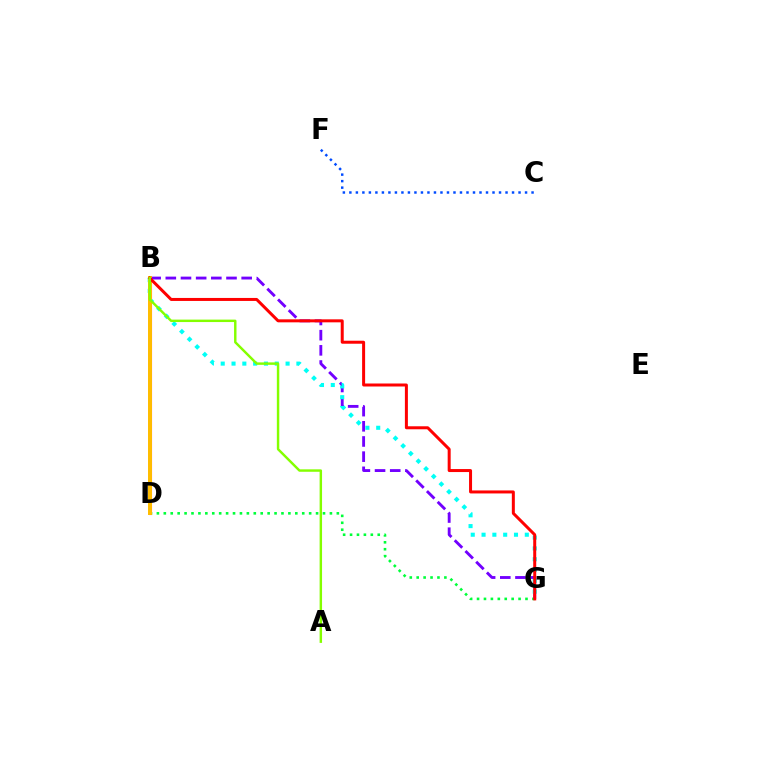{('B', 'D'): [{'color': '#ff00cf', 'line_style': 'solid', 'thickness': 2.23}, {'color': '#ffbd00', 'line_style': 'solid', 'thickness': 2.87}], ('D', 'G'): [{'color': '#00ff39', 'line_style': 'dotted', 'thickness': 1.88}], ('B', 'G'): [{'color': '#7200ff', 'line_style': 'dashed', 'thickness': 2.06}, {'color': '#00fff6', 'line_style': 'dotted', 'thickness': 2.94}, {'color': '#ff0000', 'line_style': 'solid', 'thickness': 2.16}], ('C', 'F'): [{'color': '#004bff', 'line_style': 'dotted', 'thickness': 1.77}], ('A', 'B'): [{'color': '#84ff00', 'line_style': 'solid', 'thickness': 1.76}]}